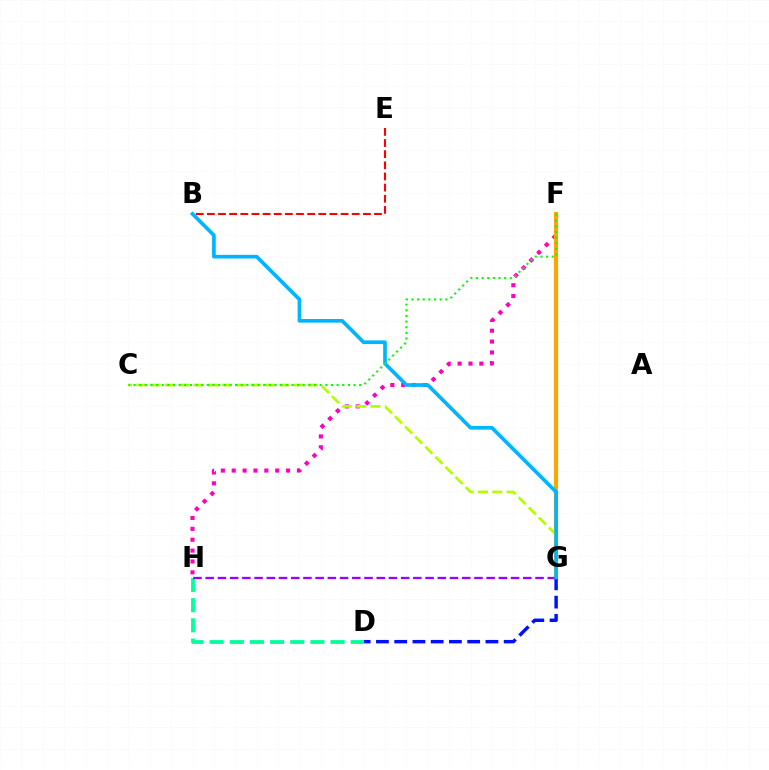{('F', 'H'): [{'color': '#ff00bd', 'line_style': 'dotted', 'thickness': 2.95}], ('F', 'G'): [{'color': '#ffa500', 'line_style': 'solid', 'thickness': 2.96}], ('C', 'G'): [{'color': '#b3ff00', 'line_style': 'dashed', 'thickness': 1.94}], ('D', 'G'): [{'color': '#0010ff', 'line_style': 'dashed', 'thickness': 2.48}], ('D', 'H'): [{'color': '#00ff9d', 'line_style': 'dashed', 'thickness': 2.74}], ('G', 'H'): [{'color': '#9b00ff', 'line_style': 'dashed', 'thickness': 1.66}], ('B', 'E'): [{'color': '#ff0000', 'line_style': 'dashed', 'thickness': 1.51}], ('B', 'G'): [{'color': '#00b5ff', 'line_style': 'solid', 'thickness': 2.64}], ('C', 'F'): [{'color': '#08ff00', 'line_style': 'dotted', 'thickness': 1.53}]}